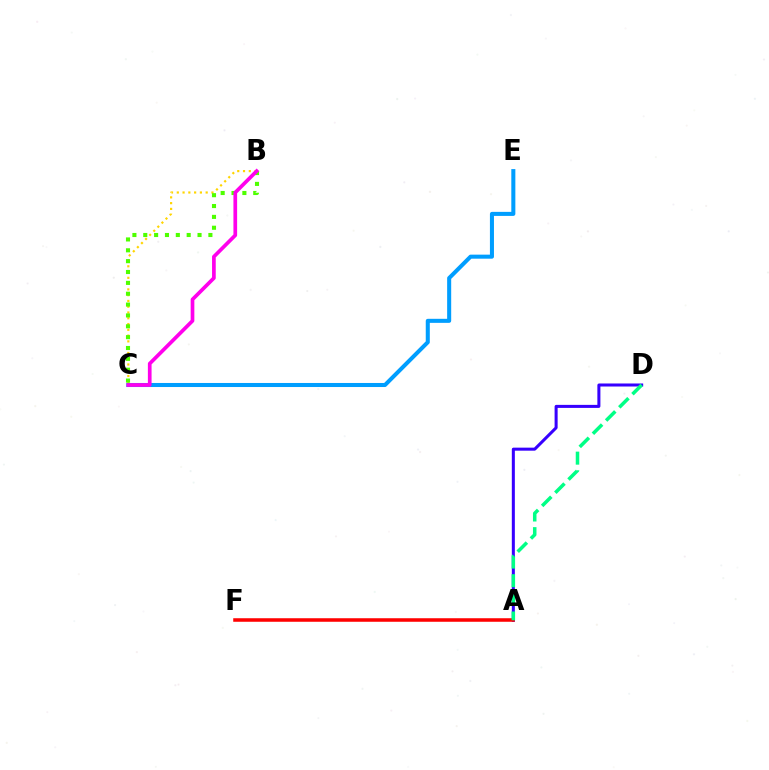{('A', 'D'): [{'color': '#3700ff', 'line_style': 'solid', 'thickness': 2.18}, {'color': '#00ff86', 'line_style': 'dashed', 'thickness': 2.53}], ('B', 'C'): [{'color': '#ffd500', 'line_style': 'dotted', 'thickness': 1.57}, {'color': '#4fff00', 'line_style': 'dotted', 'thickness': 2.95}, {'color': '#ff00ed', 'line_style': 'solid', 'thickness': 2.66}], ('A', 'F'): [{'color': '#ff0000', 'line_style': 'solid', 'thickness': 2.55}], ('C', 'E'): [{'color': '#009eff', 'line_style': 'solid', 'thickness': 2.91}]}